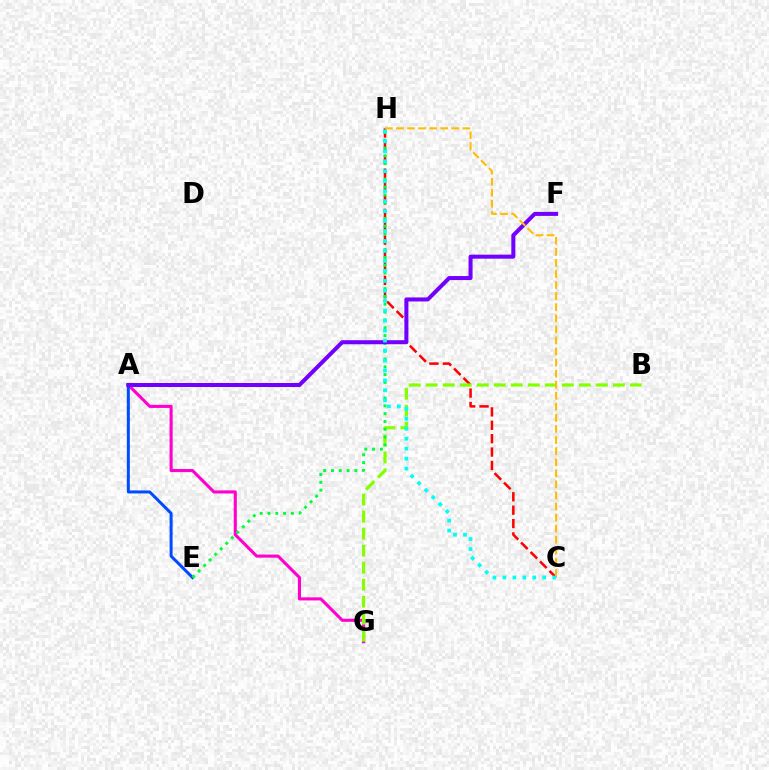{('A', 'G'): [{'color': '#ff00cf', 'line_style': 'solid', 'thickness': 2.23}], ('A', 'E'): [{'color': '#004bff', 'line_style': 'solid', 'thickness': 2.15}], ('C', 'H'): [{'color': '#ff0000', 'line_style': 'dashed', 'thickness': 1.82}, {'color': '#ffbd00', 'line_style': 'dashed', 'thickness': 1.5}, {'color': '#00fff6', 'line_style': 'dotted', 'thickness': 2.71}], ('B', 'G'): [{'color': '#84ff00', 'line_style': 'dashed', 'thickness': 2.31}], ('E', 'H'): [{'color': '#00ff39', 'line_style': 'dotted', 'thickness': 2.12}], ('A', 'F'): [{'color': '#7200ff', 'line_style': 'solid', 'thickness': 2.9}]}